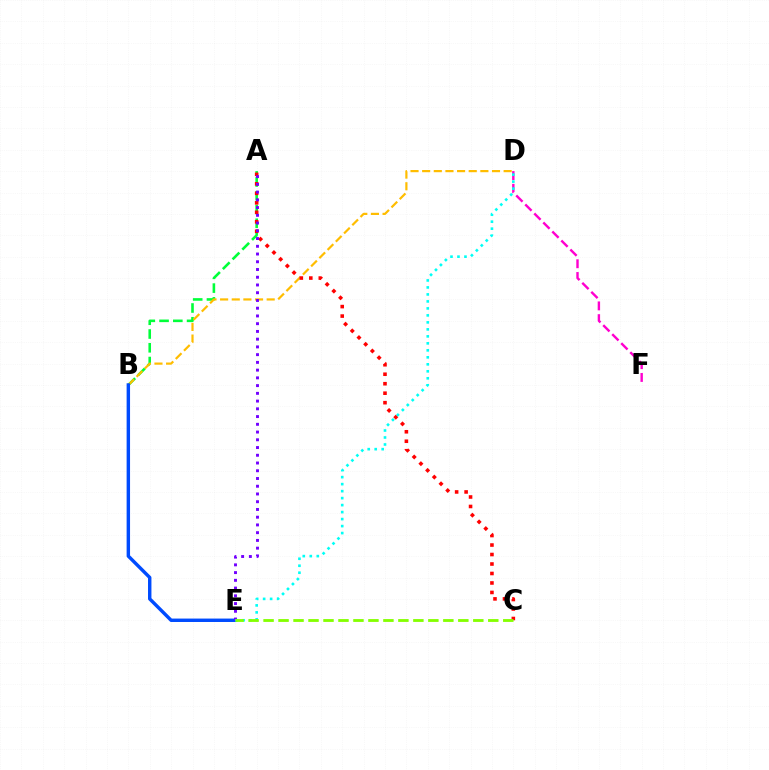{('A', 'B'): [{'color': '#00ff39', 'line_style': 'dashed', 'thickness': 1.87}], ('B', 'D'): [{'color': '#ffbd00', 'line_style': 'dashed', 'thickness': 1.58}], ('A', 'C'): [{'color': '#ff0000', 'line_style': 'dotted', 'thickness': 2.58}], ('B', 'E'): [{'color': '#004bff', 'line_style': 'solid', 'thickness': 2.47}], ('D', 'F'): [{'color': '#ff00cf', 'line_style': 'dashed', 'thickness': 1.73}], ('A', 'E'): [{'color': '#7200ff', 'line_style': 'dotted', 'thickness': 2.1}], ('D', 'E'): [{'color': '#00fff6', 'line_style': 'dotted', 'thickness': 1.9}], ('C', 'E'): [{'color': '#84ff00', 'line_style': 'dashed', 'thickness': 2.04}]}